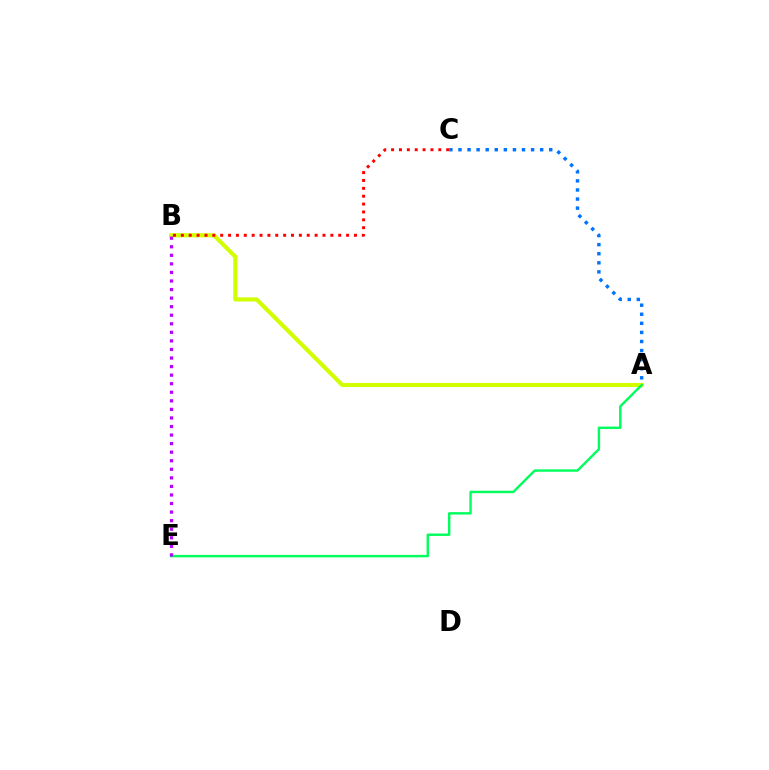{('A', 'B'): [{'color': '#d1ff00', 'line_style': 'solid', 'thickness': 2.95}], ('A', 'E'): [{'color': '#00ff5c', 'line_style': 'solid', 'thickness': 1.73}], ('B', 'C'): [{'color': '#ff0000', 'line_style': 'dotted', 'thickness': 2.14}], ('A', 'C'): [{'color': '#0074ff', 'line_style': 'dotted', 'thickness': 2.47}], ('B', 'E'): [{'color': '#b900ff', 'line_style': 'dotted', 'thickness': 2.33}]}